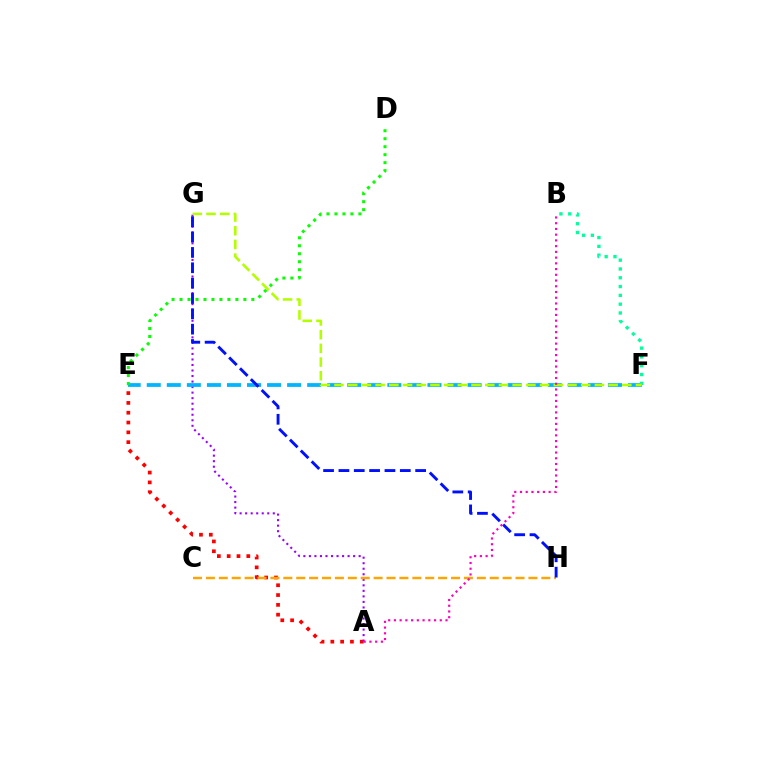{('A', 'E'): [{'color': '#ff0000', 'line_style': 'dotted', 'thickness': 2.67}], ('A', 'G'): [{'color': '#9b00ff', 'line_style': 'dotted', 'thickness': 1.5}], ('E', 'F'): [{'color': '#00b5ff', 'line_style': 'dashed', 'thickness': 2.72}], ('D', 'E'): [{'color': '#08ff00', 'line_style': 'dotted', 'thickness': 2.17}], ('C', 'H'): [{'color': '#ffa500', 'line_style': 'dashed', 'thickness': 1.75}], ('G', 'H'): [{'color': '#0010ff', 'line_style': 'dashed', 'thickness': 2.08}], ('B', 'F'): [{'color': '#00ff9d', 'line_style': 'dotted', 'thickness': 2.39}], ('F', 'G'): [{'color': '#b3ff00', 'line_style': 'dashed', 'thickness': 1.86}], ('A', 'B'): [{'color': '#ff00bd', 'line_style': 'dotted', 'thickness': 1.56}]}